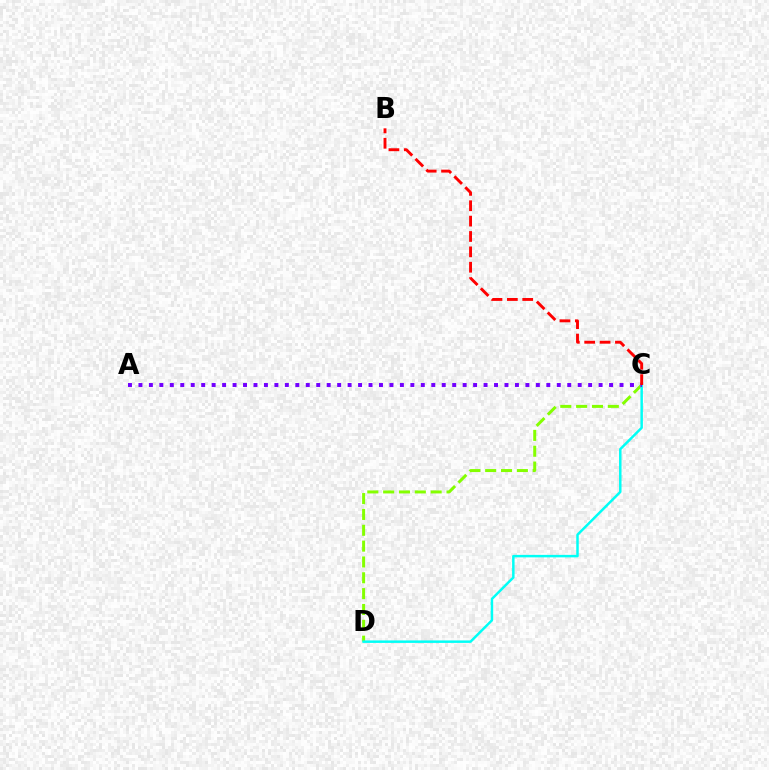{('C', 'D'): [{'color': '#84ff00', 'line_style': 'dashed', 'thickness': 2.15}, {'color': '#00fff6', 'line_style': 'solid', 'thickness': 1.78}], ('A', 'C'): [{'color': '#7200ff', 'line_style': 'dotted', 'thickness': 2.84}], ('B', 'C'): [{'color': '#ff0000', 'line_style': 'dashed', 'thickness': 2.09}]}